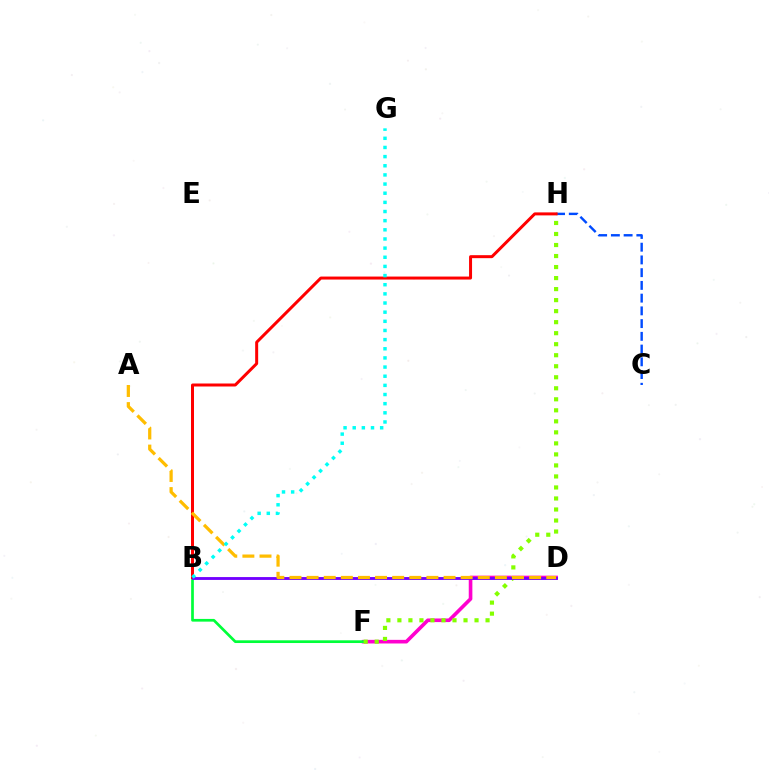{('D', 'F'): [{'color': '#ff00cf', 'line_style': 'solid', 'thickness': 2.61}], ('B', 'F'): [{'color': '#00ff39', 'line_style': 'solid', 'thickness': 1.95}], ('C', 'H'): [{'color': '#004bff', 'line_style': 'dashed', 'thickness': 1.73}], ('F', 'H'): [{'color': '#84ff00', 'line_style': 'dotted', 'thickness': 2.99}], ('B', 'H'): [{'color': '#ff0000', 'line_style': 'solid', 'thickness': 2.15}], ('B', 'D'): [{'color': '#7200ff', 'line_style': 'solid', 'thickness': 2.06}], ('A', 'D'): [{'color': '#ffbd00', 'line_style': 'dashed', 'thickness': 2.33}], ('B', 'G'): [{'color': '#00fff6', 'line_style': 'dotted', 'thickness': 2.49}]}